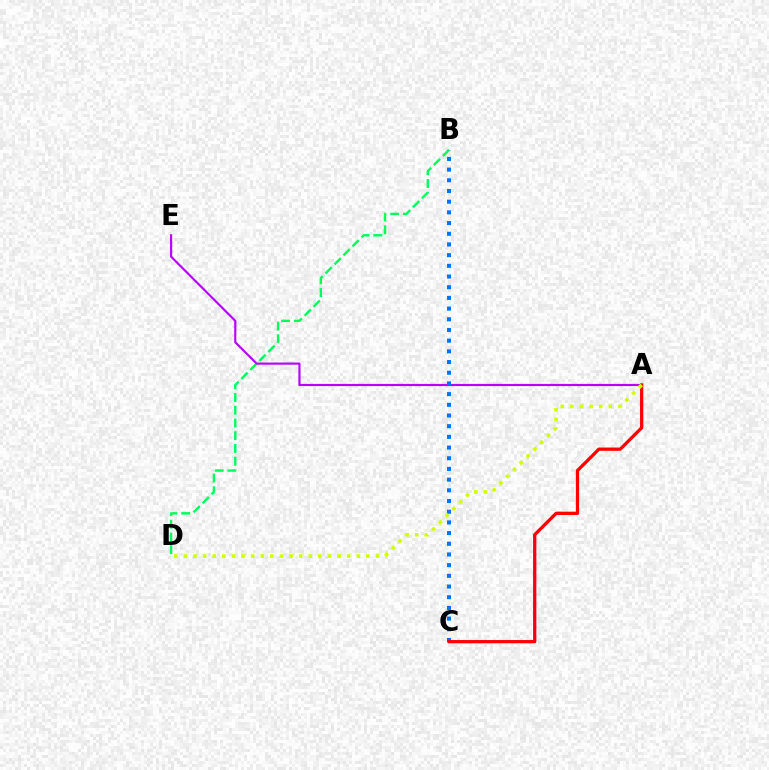{('B', 'D'): [{'color': '#00ff5c', 'line_style': 'dashed', 'thickness': 1.73}], ('A', 'E'): [{'color': '#b900ff', 'line_style': 'solid', 'thickness': 1.55}], ('B', 'C'): [{'color': '#0074ff', 'line_style': 'dotted', 'thickness': 2.9}], ('A', 'C'): [{'color': '#ff0000', 'line_style': 'solid', 'thickness': 2.35}], ('A', 'D'): [{'color': '#d1ff00', 'line_style': 'dotted', 'thickness': 2.61}]}